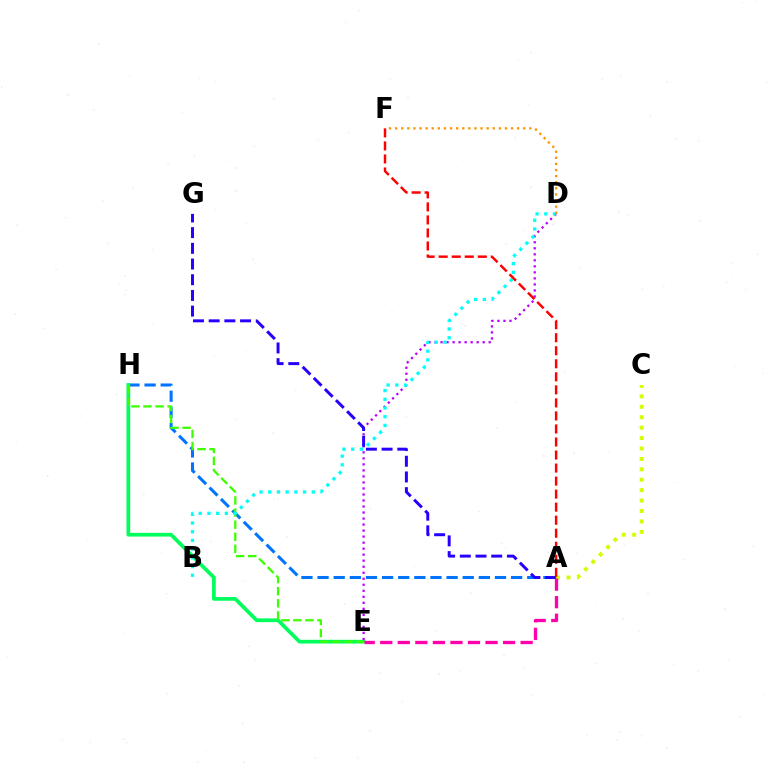{('A', 'C'): [{'color': '#d1ff00', 'line_style': 'dotted', 'thickness': 2.83}], ('A', 'H'): [{'color': '#0074ff', 'line_style': 'dashed', 'thickness': 2.19}], ('E', 'H'): [{'color': '#00ff5c', 'line_style': 'solid', 'thickness': 2.68}, {'color': '#3dff00', 'line_style': 'dashed', 'thickness': 1.64}], ('D', 'E'): [{'color': '#b900ff', 'line_style': 'dotted', 'thickness': 1.64}], ('A', 'G'): [{'color': '#2500ff', 'line_style': 'dashed', 'thickness': 2.13}], ('B', 'D'): [{'color': '#00fff6', 'line_style': 'dotted', 'thickness': 2.37}], ('A', 'E'): [{'color': '#ff00ac', 'line_style': 'dashed', 'thickness': 2.38}], ('A', 'F'): [{'color': '#ff0000', 'line_style': 'dashed', 'thickness': 1.77}], ('D', 'F'): [{'color': '#ff9400', 'line_style': 'dotted', 'thickness': 1.66}]}